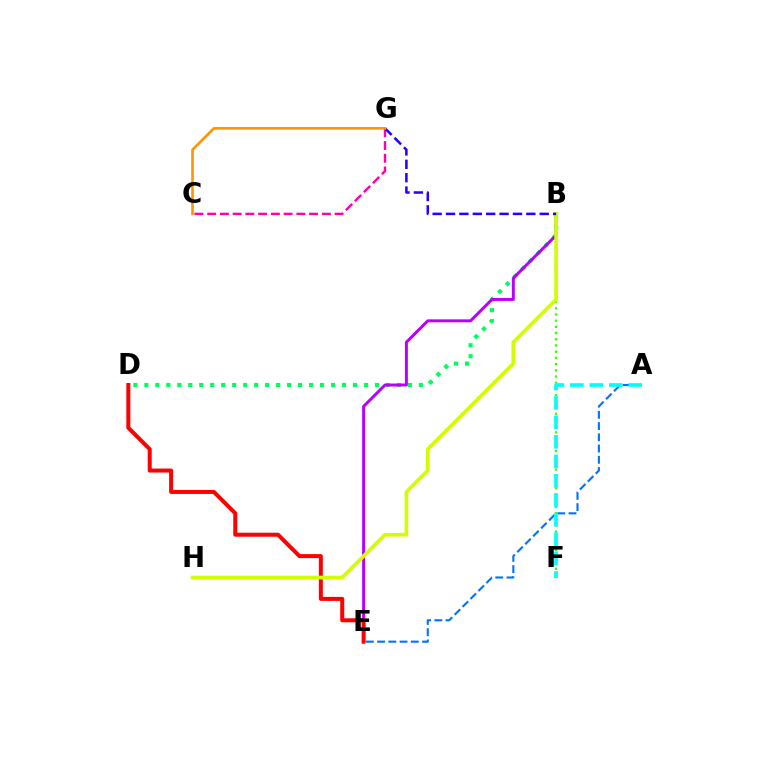{('A', 'E'): [{'color': '#0074ff', 'line_style': 'dashed', 'thickness': 1.53}], ('C', 'G'): [{'color': '#ff00ac', 'line_style': 'dashed', 'thickness': 1.73}, {'color': '#ff9400', 'line_style': 'solid', 'thickness': 1.87}], ('B', 'D'): [{'color': '#00ff5c', 'line_style': 'dotted', 'thickness': 2.98}], ('B', 'E'): [{'color': '#b900ff', 'line_style': 'solid', 'thickness': 2.14}], ('B', 'F'): [{'color': '#3dff00', 'line_style': 'dotted', 'thickness': 1.69}], ('A', 'F'): [{'color': '#00fff6', 'line_style': 'dashed', 'thickness': 2.64}], ('D', 'E'): [{'color': '#ff0000', 'line_style': 'solid', 'thickness': 2.88}], ('B', 'H'): [{'color': '#d1ff00', 'line_style': 'solid', 'thickness': 2.64}], ('B', 'G'): [{'color': '#2500ff', 'line_style': 'dashed', 'thickness': 1.82}]}